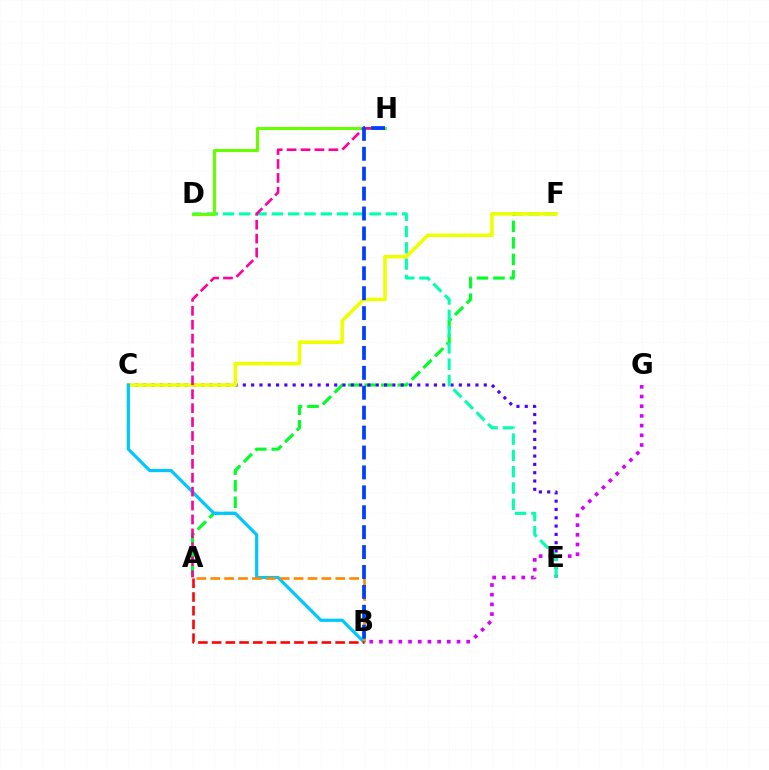{('A', 'F'): [{'color': '#00ff27', 'line_style': 'dashed', 'thickness': 2.24}], ('C', 'E'): [{'color': '#4f00ff', 'line_style': 'dotted', 'thickness': 2.26}], ('D', 'E'): [{'color': '#00ffaf', 'line_style': 'dashed', 'thickness': 2.21}], ('D', 'H'): [{'color': '#66ff00', 'line_style': 'solid', 'thickness': 2.22}], ('C', 'F'): [{'color': '#eeff00', 'line_style': 'solid', 'thickness': 2.55}], ('B', 'G'): [{'color': '#d600ff', 'line_style': 'dotted', 'thickness': 2.63}], ('B', 'C'): [{'color': '#00c7ff', 'line_style': 'solid', 'thickness': 2.3}], ('A', 'B'): [{'color': '#ff8800', 'line_style': 'dashed', 'thickness': 1.89}, {'color': '#ff0000', 'line_style': 'dashed', 'thickness': 1.86}], ('A', 'H'): [{'color': '#ff00a0', 'line_style': 'dashed', 'thickness': 1.89}], ('B', 'H'): [{'color': '#003fff', 'line_style': 'dashed', 'thickness': 2.71}]}